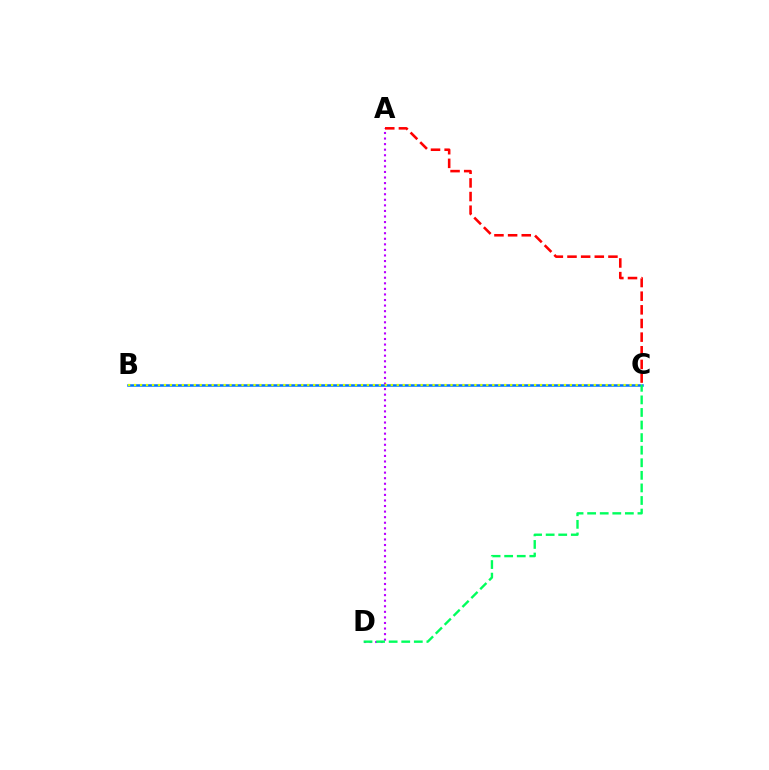{('B', 'C'): [{'color': '#0074ff', 'line_style': 'solid', 'thickness': 1.82}, {'color': '#d1ff00', 'line_style': 'dotted', 'thickness': 1.62}], ('A', 'D'): [{'color': '#b900ff', 'line_style': 'dotted', 'thickness': 1.51}], ('A', 'C'): [{'color': '#ff0000', 'line_style': 'dashed', 'thickness': 1.85}], ('C', 'D'): [{'color': '#00ff5c', 'line_style': 'dashed', 'thickness': 1.71}]}